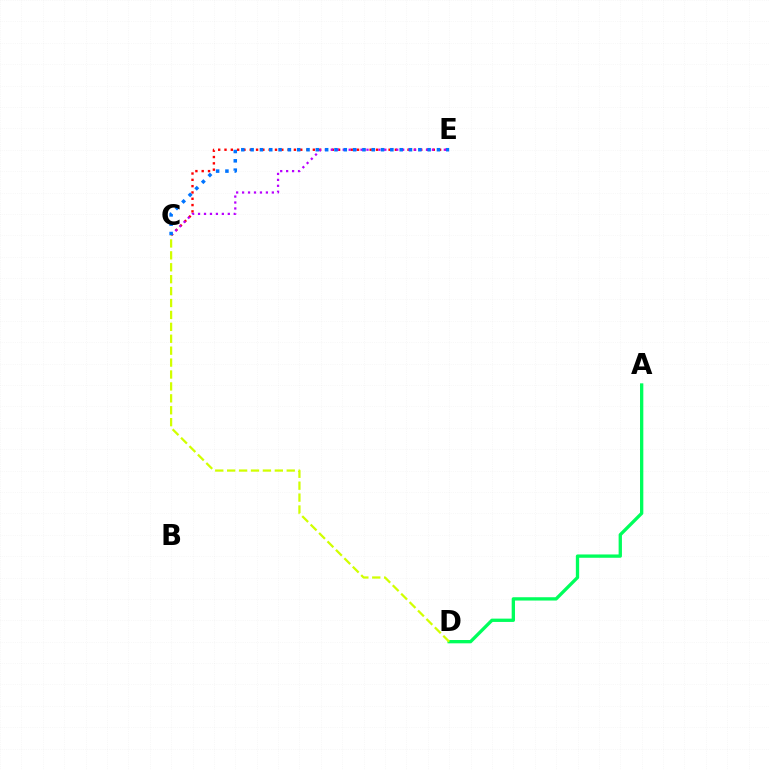{('C', 'E'): [{'color': '#ff0000', 'line_style': 'dotted', 'thickness': 1.71}, {'color': '#b900ff', 'line_style': 'dotted', 'thickness': 1.62}, {'color': '#0074ff', 'line_style': 'dotted', 'thickness': 2.53}], ('A', 'D'): [{'color': '#00ff5c', 'line_style': 'solid', 'thickness': 2.39}], ('C', 'D'): [{'color': '#d1ff00', 'line_style': 'dashed', 'thickness': 1.62}]}